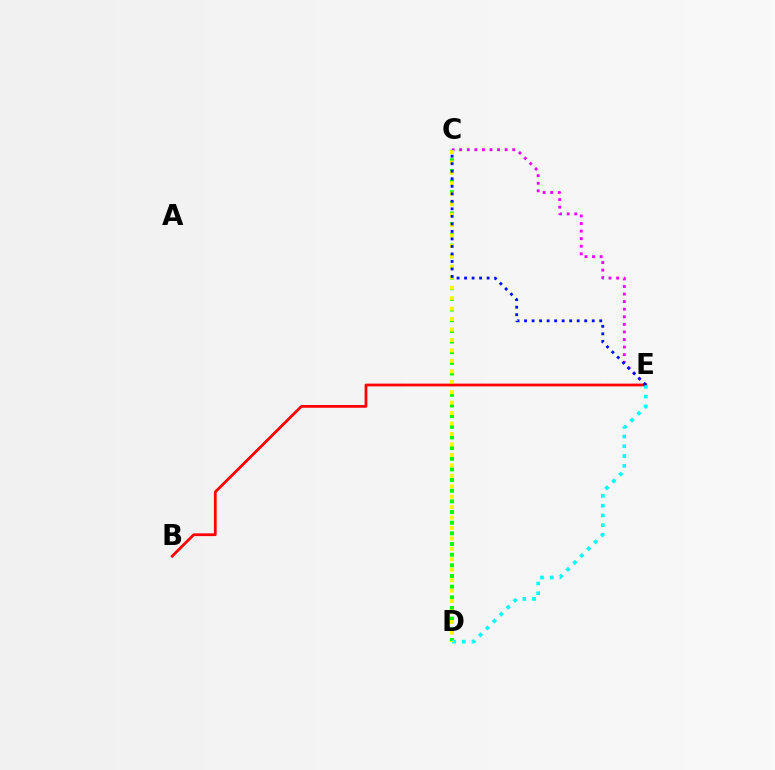{('C', 'D'): [{'color': '#08ff00', 'line_style': 'dotted', 'thickness': 2.9}, {'color': '#fcf500', 'line_style': 'dotted', 'thickness': 2.84}], ('B', 'E'): [{'color': '#ff0000', 'line_style': 'solid', 'thickness': 1.99}], ('C', 'E'): [{'color': '#ee00ff', 'line_style': 'dotted', 'thickness': 2.06}, {'color': '#0010ff', 'line_style': 'dotted', 'thickness': 2.04}], ('D', 'E'): [{'color': '#00fff6', 'line_style': 'dotted', 'thickness': 2.65}]}